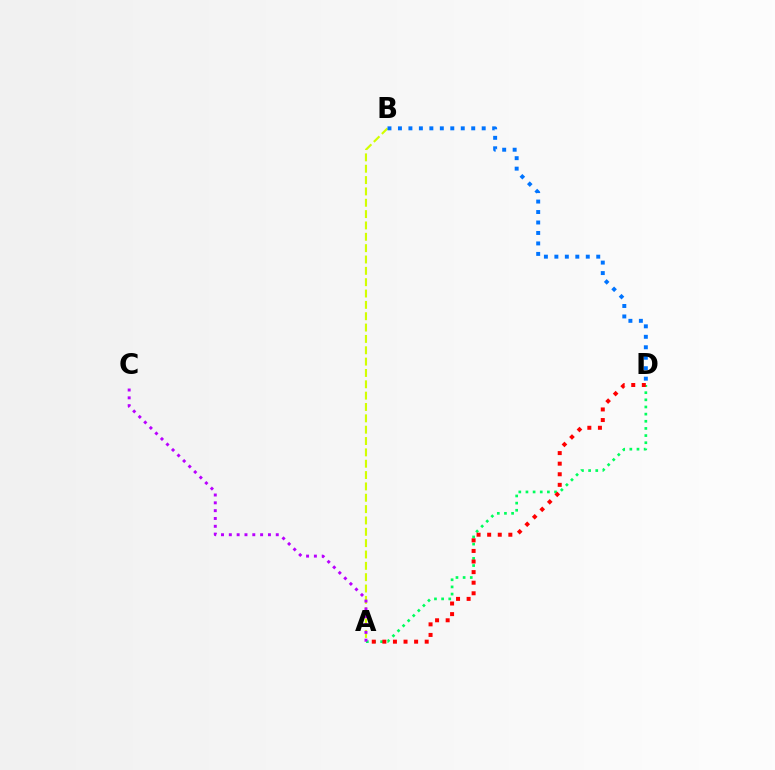{('A', 'B'): [{'color': '#d1ff00', 'line_style': 'dashed', 'thickness': 1.54}], ('A', 'D'): [{'color': '#00ff5c', 'line_style': 'dotted', 'thickness': 1.94}, {'color': '#ff0000', 'line_style': 'dotted', 'thickness': 2.88}], ('A', 'C'): [{'color': '#b900ff', 'line_style': 'dotted', 'thickness': 2.13}], ('B', 'D'): [{'color': '#0074ff', 'line_style': 'dotted', 'thickness': 2.84}]}